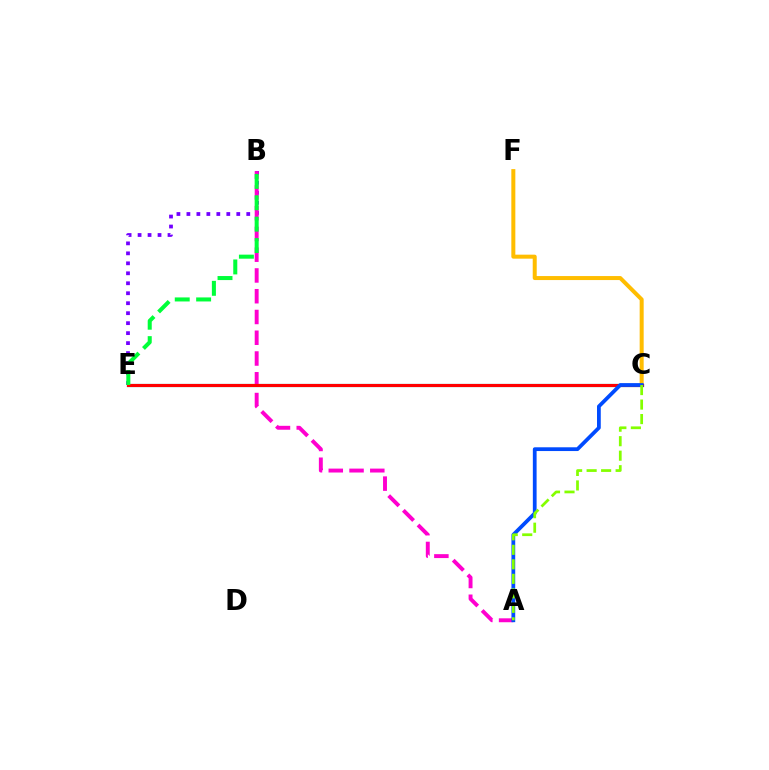{('C', 'F'): [{'color': '#ffbd00', 'line_style': 'solid', 'thickness': 2.88}], ('C', 'E'): [{'color': '#00fff6', 'line_style': 'solid', 'thickness': 2.29}, {'color': '#ff0000', 'line_style': 'solid', 'thickness': 2.28}], ('B', 'E'): [{'color': '#7200ff', 'line_style': 'dotted', 'thickness': 2.71}, {'color': '#00ff39', 'line_style': 'dashed', 'thickness': 2.91}], ('A', 'B'): [{'color': '#ff00cf', 'line_style': 'dashed', 'thickness': 2.82}], ('A', 'C'): [{'color': '#004bff', 'line_style': 'solid', 'thickness': 2.71}, {'color': '#84ff00', 'line_style': 'dashed', 'thickness': 1.97}]}